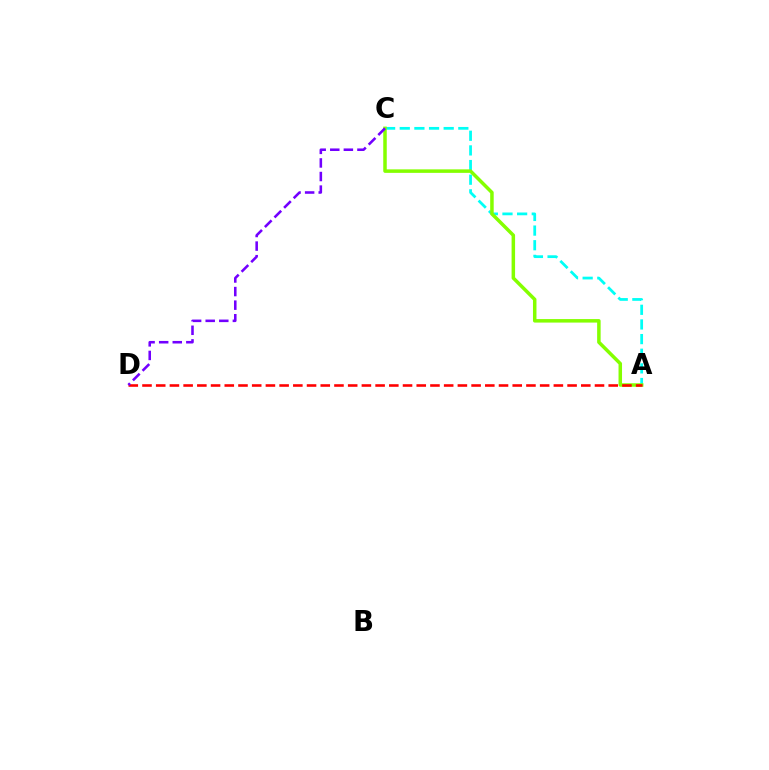{('A', 'C'): [{'color': '#00fff6', 'line_style': 'dashed', 'thickness': 1.99}, {'color': '#84ff00', 'line_style': 'solid', 'thickness': 2.52}], ('A', 'D'): [{'color': '#ff0000', 'line_style': 'dashed', 'thickness': 1.86}], ('C', 'D'): [{'color': '#7200ff', 'line_style': 'dashed', 'thickness': 1.85}]}